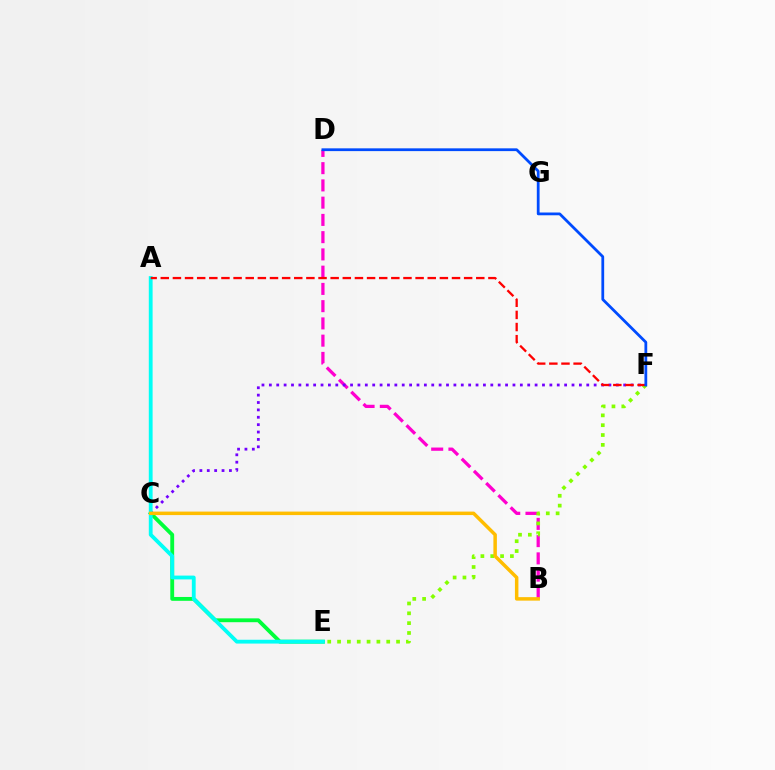{('B', 'D'): [{'color': '#ff00cf', 'line_style': 'dashed', 'thickness': 2.34}], ('C', 'E'): [{'color': '#00ff39', 'line_style': 'solid', 'thickness': 2.77}], ('C', 'F'): [{'color': '#7200ff', 'line_style': 'dotted', 'thickness': 2.01}], ('E', 'F'): [{'color': '#84ff00', 'line_style': 'dotted', 'thickness': 2.67}], ('A', 'E'): [{'color': '#00fff6', 'line_style': 'solid', 'thickness': 2.75}], ('A', 'F'): [{'color': '#ff0000', 'line_style': 'dashed', 'thickness': 1.65}], ('B', 'C'): [{'color': '#ffbd00', 'line_style': 'solid', 'thickness': 2.51}], ('D', 'F'): [{'color': '#004bff', 'line_style': 'solid', 'thickness': 2.0}]}